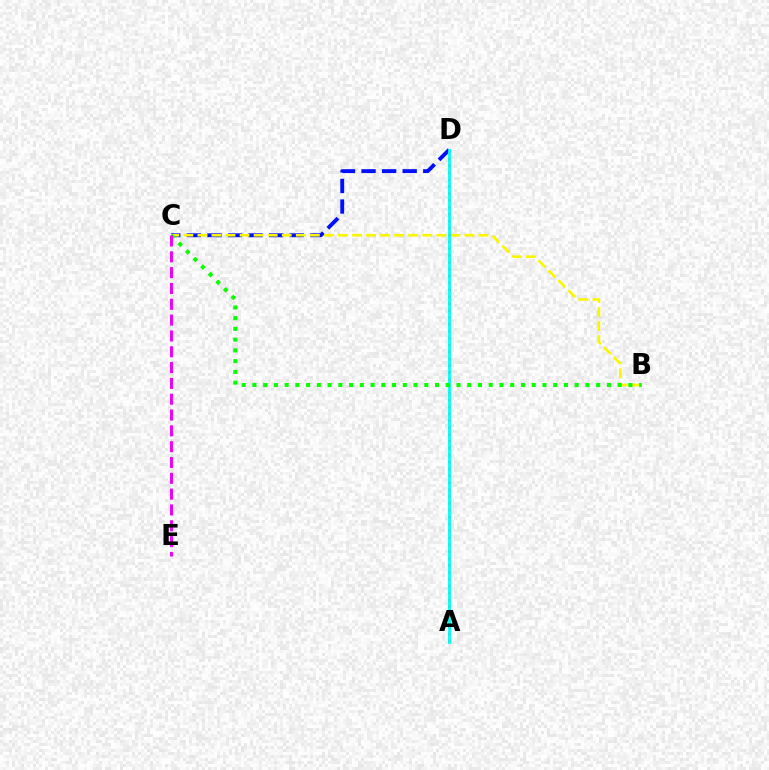{('C', 'D'): [{'color': '#0010ff', 'line_style': 'dashed', 'thickness': 2.8}], ('B', 'C'): [{'color': '#fcf500', 'line_style': 'dashed', 'thickness': 1.91}, {'color': '#08ff00', 'line_style': 'dotted', 'thickness': 2.92}], ('A', 'D'): [{'color': '#ff0000', 'line_style': 'dotted', 'thickness': 1.87}, {'color': '#00fff6', 'line_style': 'solid', 'thickness': 2.0}], ('C', 'E'): [{'color': '#ee00ff', 'line_style': 'dashed', 'thickness': 2.15}]}